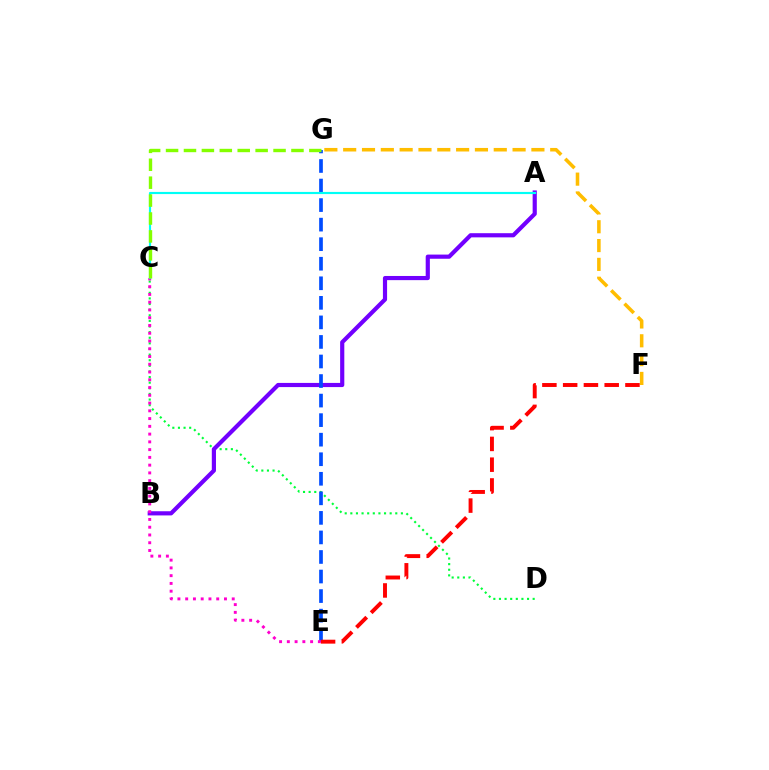{('C', 'D'): [{'color': '#00ff39', 'line_style': 'dotted', 'thickness': 1.53}], ('F', 'G'): [{'color': '#ffbd00', 'line_style': 'dashed', 'thickness': 2.56}], ('A', 'B'): [{'color': '#7200ff', 'line_style': 'solid', 'thickness': 3.0}], ('E', 'G'): [{'color': '#004bff', 'line_style': 'dashed', 'thickness': 2.66}], ('E', 'F'): [{'color': '#ff0000', 'line_style': 'dashed', 'thickness': 2.82}], ('C', 'E'): [{'color': '#ff00cf', 'line_style': 'dotted', 'thickness': 2.11}], ('A', 'C'): [{'color': '#00fff6', 'line_style': 'solid', 'thickness': 1.55}], ('C', 'G'): [{'color': '#84ff00', 'line_style': 'dashed', 'thickness': 2.43}]}